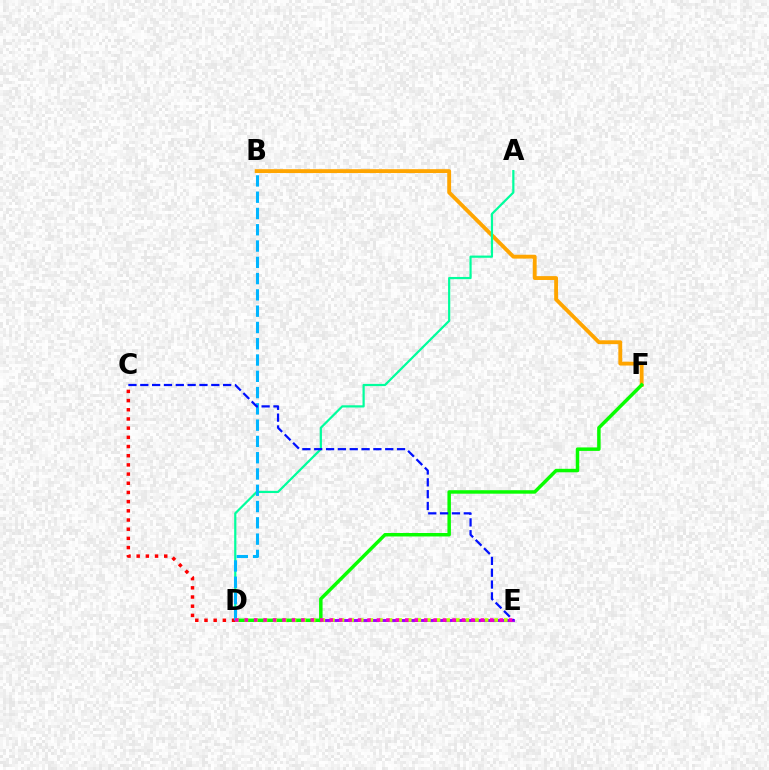{('B', 'F'): [{'color': '#ffa500', 'line_style': 'solid', 'thickness': 2.78}], ('A', 'D'): [{'color': '#00ff9d', 'line_style': 'solid', 'thickness': 1.59}], ('D', 'E'): [{'color': '#9b00ff', 'line_style': 'solid', 'thickness': 2.1}, {'color': '#b3ff00', 'line_style': 'dotted', 'thickness': 2.61}, {'color': '#ff00bd', 'line_style': 'dotted', 'thickness': 2.57}], ('D', 'F'): [{'color': '#08ff00', 'line_style': 'solid', 'thickness': 2.5}], ('C', 'D'): [{'color': '#ff0000', 'line_style': 'dotted', 'thickness': 2.5}], ('B', 'D'): [{'color': '#00b5ff', 'line_style': 'dashed', 'thickness': 2.21}], ('C', 'E'): [{'color': '#0010ff', 'line_style': 'dashed', 'thickness': 1.61}]}